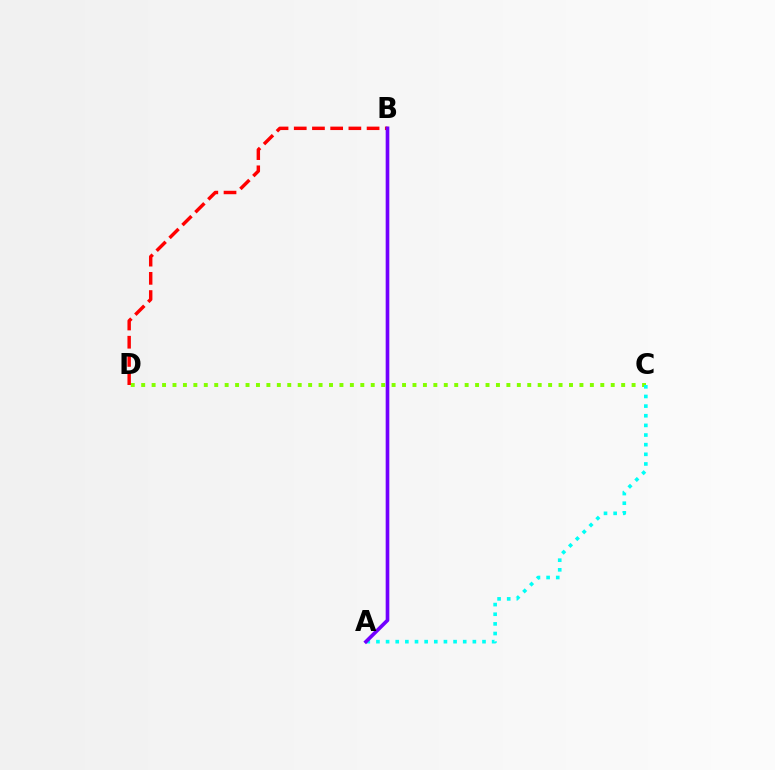{('C', 'D'): [{'color': '#84ff00', 'line_style': 'dotted', 'thickness': 2.83}], ('B', 'D'): [{'color': '#ff0000', 'line_style': 'dashed', 'thickness': 2.47}], ('A', 'C'): [{'color': '#00fff6', 'line_style': 'dotted', 'thickness': 2.62}], ('A', 'B'): [{'color': '#7200ff', 'line_style': 'solid', 'thickness': 2.62}]}